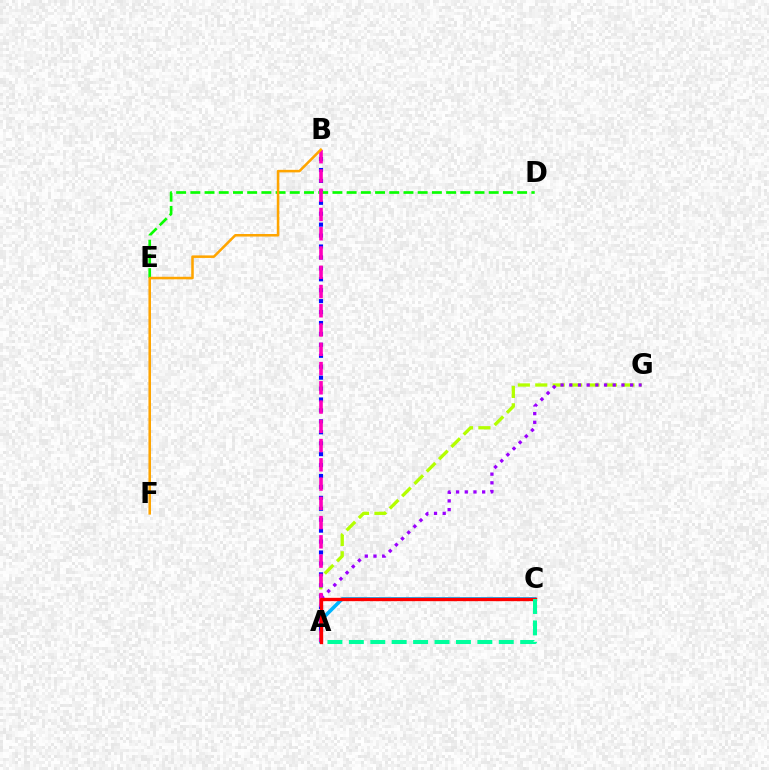{('A', 'C'): [{'color': '#00b5ff', 'line_style': 'solid', 'thickness': 2.58}, {'color': '#ff0000', 'line_style': 'solid', 'thickness': 2.4}, {'color': '#00ff9d', 'line_style': 'dashed', 'thickness': 2.91}], ('A', 'G'): [{'color': '#b3ff00', 'line_style': 'dashed', 'thickness': 2.37}, {'color': '#9b00ff', 'line_style': 'dotted', 'thickness': 2.36}], ('A', 'B'): [{'color': '#0010ff', 'line_style': 'dotted', 'thickness': 2.97}, {'color': '#ff00bd', 'line_style': 'dashed', 'thickness': 2.62}], ('D', 'E'): [{'color': '#08ff00', 'line_style': 'dashed', 'thickness': 1.93}], ('B', 'F'): [{'color': '#ffa500', 'line_style': 'solid', 'thickness': 1.83}]}